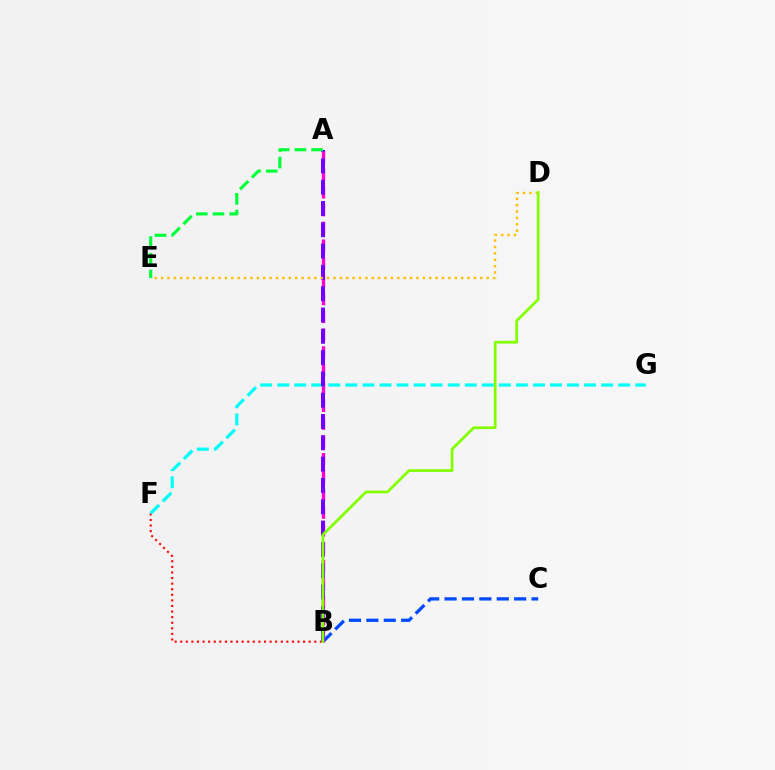{('B', 'F'): [{'color': '#ff0000', 'line_style': 'dotted', 'thickness': 1.52}], ('B', 'C'): [{'color': '#004bff', 'line_style': 'dashed', 'thickness': 2.36}], ('A', 'B'): [{'color': '#ff00cf', 'line_style': 'dashed', 'thickness': 2.42}, {'color': '#7200ff', 'line_style': 'dashed', 'thickness': 2.89}], ('F', 'G'): [{'color': '#00fff6', 'line_style': 'dashed', 'thickness': 2.32}], ('A', 'E'): [{'color': '#00ff39', 'line_style': 'dashed', 'thickness': 2.27}], ('D', 'E'): [{'color': '#ffbd00', 'line_style': 'dotted', 'thickness': 1.73}], ('B', 'D'): [{'color': '#84ff00', 'line_style': 'solid', 'thickness': 1.99}]}